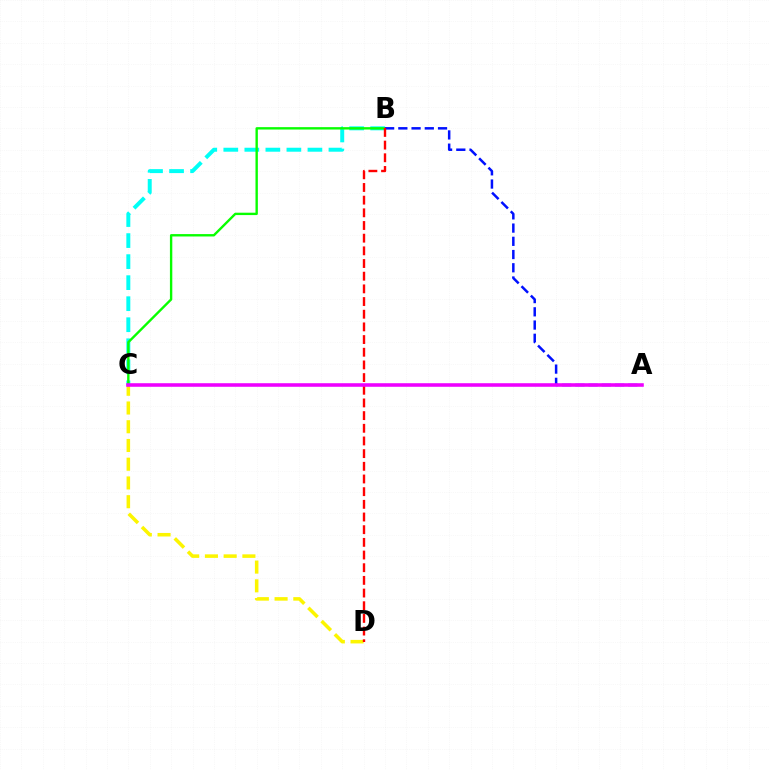{('B', 'C'): [{'color': '#00fff6', 'line_style': 'dashed', 'thickness': 2.86}, {'color': '#08ff00', 'line_style': 'solid', 'thickness': 1.71}], ('C', 'D'): [{'color': '#fcf500', 'line_style': 'dashed', 'thickness': 2.55}], ('A', 'B'): [{'color': '#0010ff', 'line_style': 'dashed', 'thickness': 1.8}], ('B', 'D'): [{'color': '#ff0000', 'line_style': 'dashed', 'thickness': 1.72}], ('A', 'C'): [{'color': '#ee00ff', 'line_style': 'solid', 'thickness': 2.57}]}